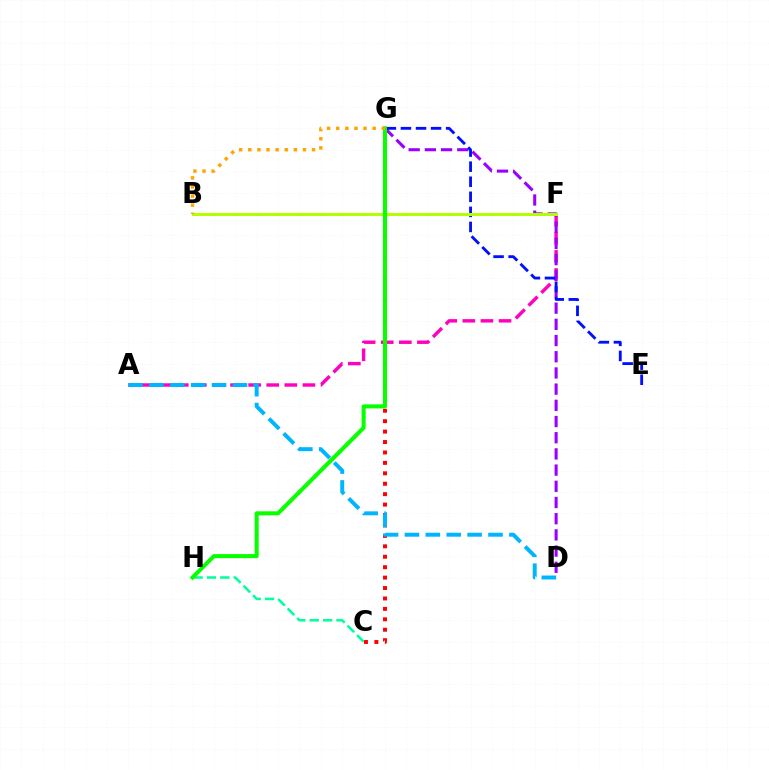{('A', 'F'): [{'color': '#ff00bd', 'line_style': 'dashed', 'thickness': 2.46}], ('D', 'G'): [{'color': '#9b00ff', 'line_style': 'dashed', 'thickness': 2.2}], ('C', 'G'): [{'color': '#ff0000', 'line_style': 'dotted', 'thickness': 2.83}], ('E', 'G'): [{'color': '#0010ff', 'line_style': 'dashed', 'thickness': 2.05}], ('B', 'F'): [{'color': '#b3ff00', 'line_style': 'solid', 'thickness': 2.14}], ('C', 'H'): [{'color': '#00ff9d', 'line_style': 'dashed', 'thickness': 1.82}], ('A', 'D'): [{'color': '#00b5ff', 'line_style': 'dashed', 'thickness': 2.84}], ('G', 'H'): [{'color': '#08ff00', 'line_style': 'solid', 'thickness': 2.91}], ('B', 'G'): [{'color': '#ffa500', 'line_style': 'dotted', 'thickness': 2.48}]}